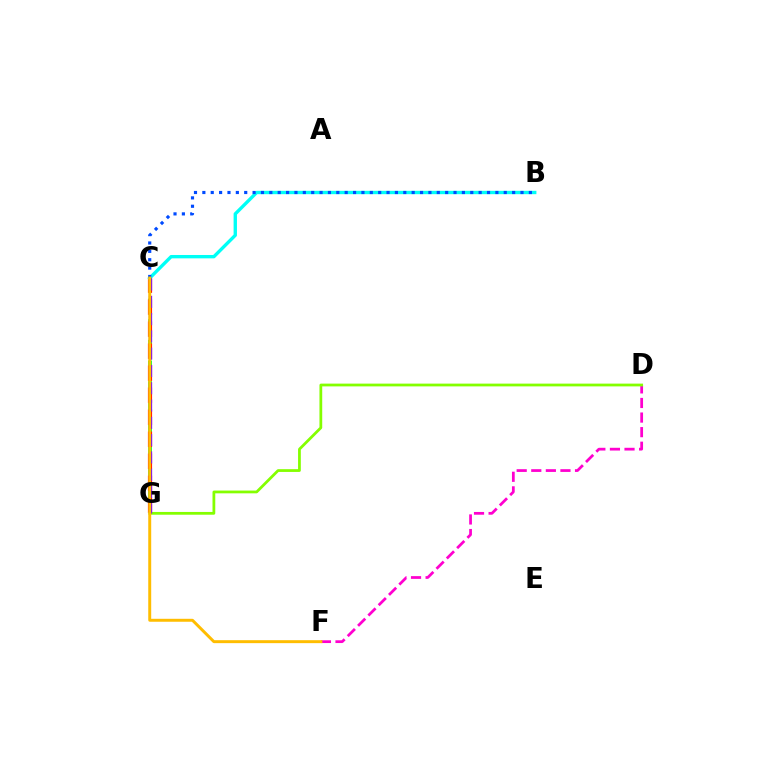{('C', 'G'): [{'color': '#00ff39', 'line_style': 'dashed', 'thickness': 2.8}, {'color': '#ff0000', 'line_style': 'dashed', 'thickness': 2.99}, {'color': '#7200ff', 'line_style': 'dashed', 'thickness': 2.35}], ('D', 'F'): [{'color': '#ff00cf', 'line_style': 'dashed', 'thickness': 1.98}], ('D', 'G'): [{'color': '#84ff00', 'line_style': 'solid', 'thickness': 1.99}], ('B', 'C'): [{'color': '#00fff6', 'line_style': 'solid', 'thickness': 2.42}, {'color': '#004bff', 'line_style': 'dotted', 'thickness': 2.27}], ('C', 'F'): [{'color': '#ffbd00', 'line_style': 'solid', 'thickness': 2.13}]}